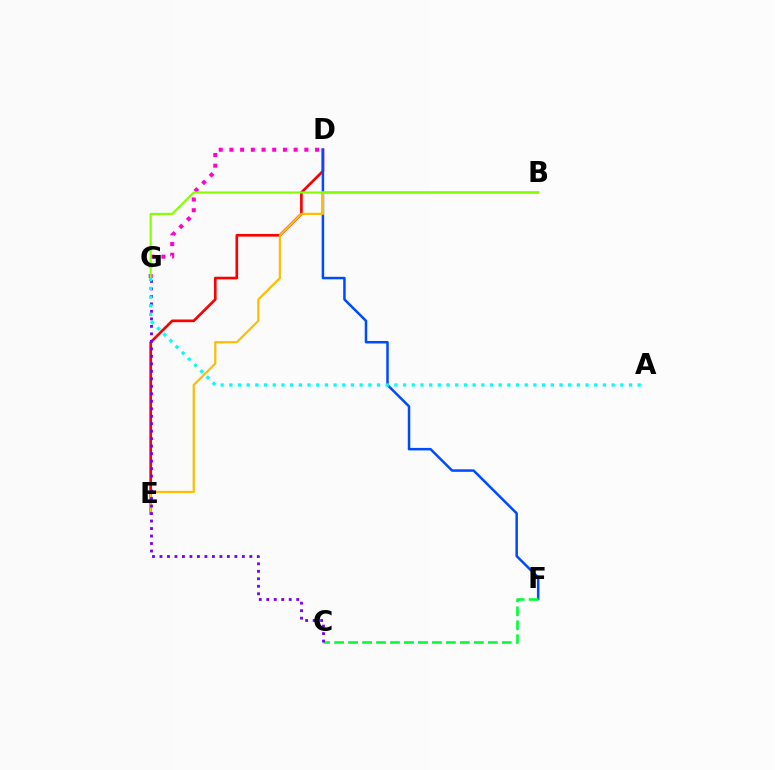{('D', 'G'): [{'color': '#ff00cf', 'line_style': 'dotted', 'thickness': 2.91}], ('D', 'E'): [{'color': '#ff0000', 'line_style': 'solid', 'thickness': 1.92}], ('D', 'F'): [{'color': '#004bff', 'line_style': 'solid', 'thickness': 1.81}], ('C', 'F'): [{'color': '#00ff39', 'line_style': 'dashed', 'thickness': 1.9}], ('B', 'E'): [{'color': '#ffbd00', 'line_style': 'solid', 'thickness': 1.59}], ('B', 'G'): [{'color': '#84ff00', 'line_style': 'solid', 'thickness': 1.53}], ('C', 'G'): [{'color': '#7200ff', 'line_style': 'dotted', 'thickness': 2.03}], ('A', 'G'): [{'color': '#00fff6', 'line_style': 'dotted', 'thickness': 2.36}]}